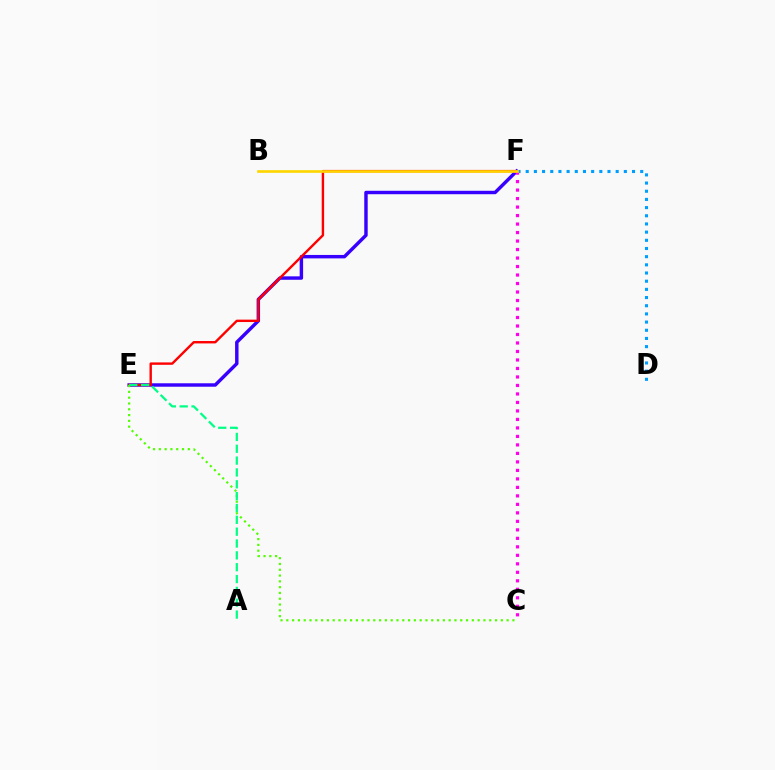{('E', 'F'): [{'color': '#3700ff', 'line_style': 'solid', 'thickness': 2.47}, {'color': '#ff0000', 'line_style': 'solid', 'thickness': 1.73}], ('C', 'E'): [{'color': '#4fff00', 'line_style': 'dotted', 'thickness': 1.58}], ('A', 'E'): [{'color': '#00ff86', 'line_style': 'dashed', 'thickness': 1.61}], ('D', 'F'): [{'color': '#009eff', 'line_style': 'dotted', 'thickness': 2.22}], ('C', 'F'): [{'color': '#ff00ed', 'line_style': 'dotted', 'thickness': 2.31}], ('B', 'F'): [{'color': '#ffd500', 'line_style': 'solid', 'thickness': 1.91}]}